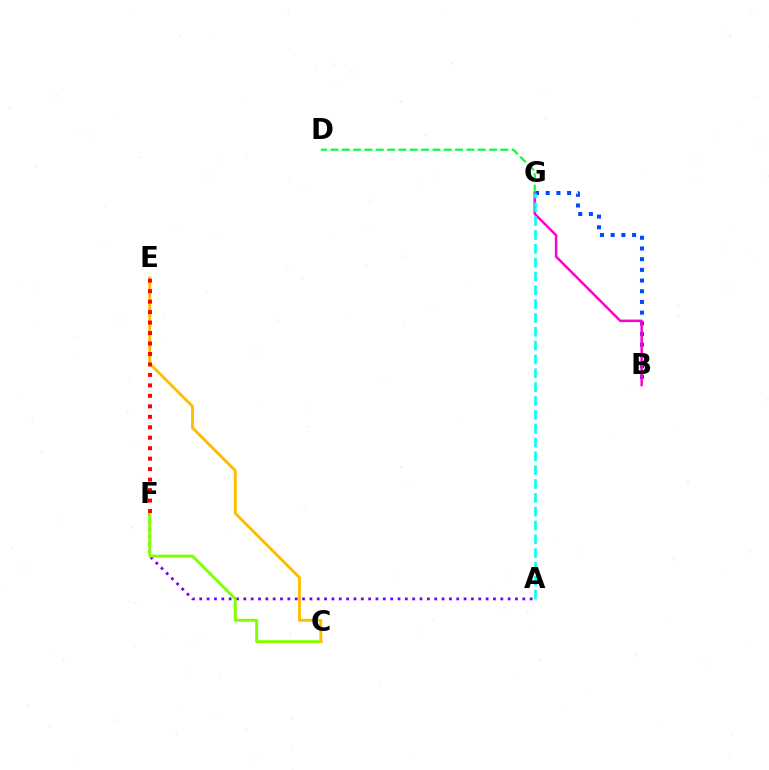{('B', 'G'): [{'color': '#004bff', 'line_style': 'dotted', 'thickness': 2.91}, {'color': '#ff00cf', 'line_style': 'solid', 'thickness': 1.81}], ('A', 'G'): [{'color': '#00fff6', 'line_style': 'dashed', 'thickness': 1.88}], ('A', 'F'): [{'color': '#7200ff', 'line_style': 'dotted', 'thickness': 1.99}], ('C', 'F'): [{'color': '#84ff00', 'line_style': 'solid', 'thickness': 2.12}], ('C', 'E'): [{'color': '#ffbd00', 'line_style': 'solid', 'thickness': 2.07}], ('E', 'F'): [{'color': '#ff0000', 'line_style': 'dotted', 'thickness': 2.84}], ('D', 'G'): [{'color': '#00ff39', 'line_style': 'dashed', 'thickness': 1.54}]}